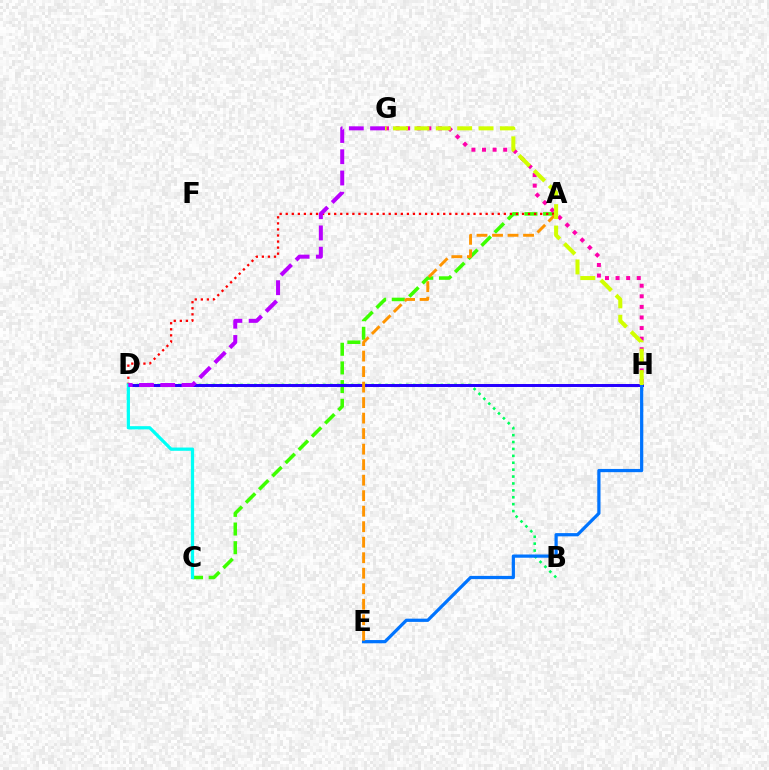{('B', 'D'): [{'color': '#00ff5c', 'line_style': 'dotted', 'thickness': 1.88}], ('A', 'C'): [{'color': '#3dff00', 'line_style': 'dashed', 'thickness': 2.54}], ('D', 'H'): [{'color': '#2500ff', 'line_style': 'solid', 'thickness': 2.14}], ('G', 'H'): [{'color': '#ff00ac', 'line_style': 'dotted', 'thickness': 2.88}, {'color': '#d1ff00', 'line_style': 'dashed', 'thickness': 2.91}], ('A', 'D'): [{'color': '#ff0000', 'line_style': 'dotted', 'thickness': 1.65}], ('C', 'D'): [{'color': '#00fff6', 'line_style': 'solid', 'thickness': 2.34}], ('E', 'H'): [{'color': '#0074ff', 'line_style': 'solid', 'thickness': 2.33}], ('D', 'G'): [{'color': '#b900ff', 'line_style': 'dashed', 'thickness': 2.89}], ('A', 'E'): [{'color': '#ff9400', 'line_style': 'dashed', 'thickness': 2.11}]}